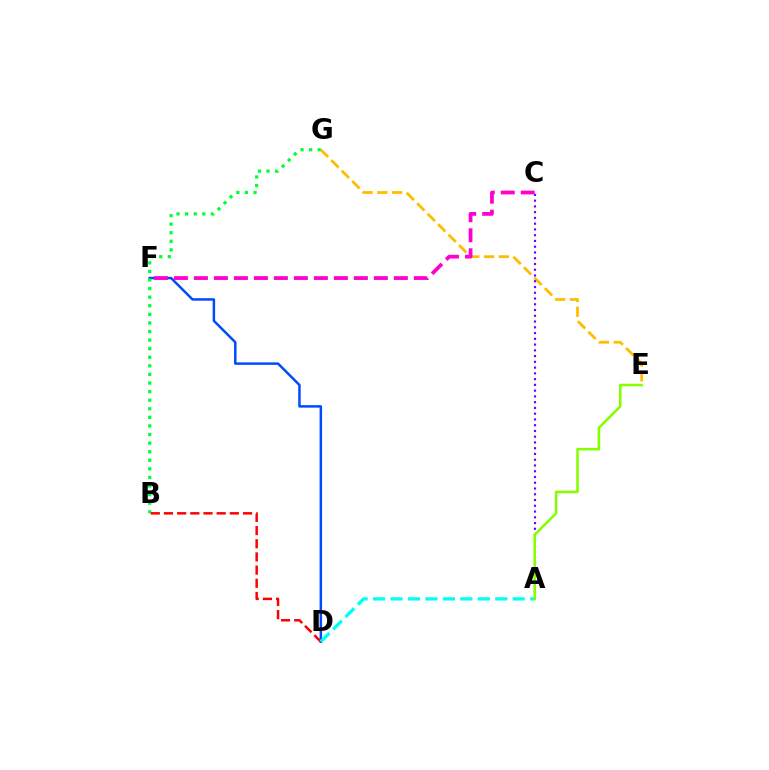{('D', 'F'): [{'color': '#004bff', 'line_style': 'solid', 'thickness': 1.79}], ('B', 'G'): [{'color': '#00ff39', 'line_style': 'dotted', 'thickness': 2.33}], ('E', 'G'): [{'color': '#ffbd00', 'line_style': 'dashed', 'thickness': 2.01}], ('A', 'C'): [{'color': '#7200ff', 'line_style': 'dotted', 'thickness': 1.56}], ('B', 'D'): [{'color': '#ff0000', 'line_style': 'dashed', 'thickness': 1.79}], ('A', 'D'): [{'color': '#00fff6', 'line_style': 'dashed', 'thickness': 2.37}], ('C', 'F'): [{'color': '#ff00cf', 'line_style': 'dashed', 'thickness': 2.72}], ('A', 'E'): [{'color': '#84ff00', 'line_style': 'solid', 'thickness': 1.84}]}